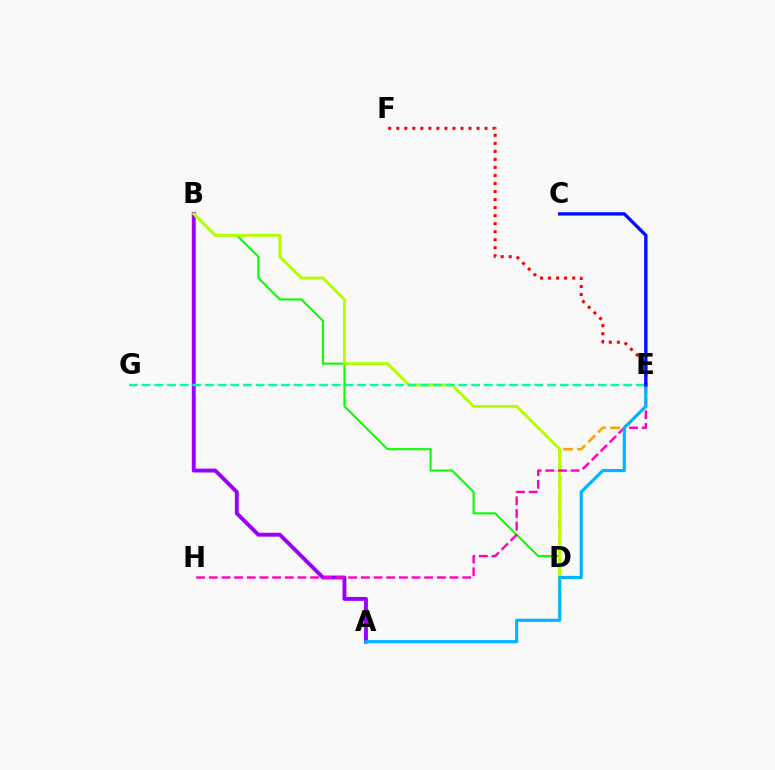{('A', 'B'): [{'color': '#9b00ff', 'line_style': 'solid', 'thickness': 2.8}], ('E', 'F'): [{'color': '#ff0000', 'line_style': 'dotted', 'thickness': 2.18}], ('B', 'D'): [{'color': '#08ff00', 'line_style': 'solid', 'thickness': 1.51}, {'color': '#b3ff00', 'line_style': 'solid', 'thickness': 2.1}], ('D', 'E'): [{'color': '#ffa500', 'line_style': 'dashed', 'thickness': 1.9}], ('E', 'G'): [{'color': '#00ff9d', 'line_style': 'dashed', 'thickness': 1.72}], ('E', 'H'): [{'color': '#ff00bd', 'line_style': 'dashed', 'thickness': 1.72}], ('A', 'E'): [{'color': '#00b5ff', 'line_style': 'solid', 'thickness': 2.27}], ('C', 'E'): [{'color': '#0010ff', 'line_style': 'solid', 'thickness': 2.43}]}